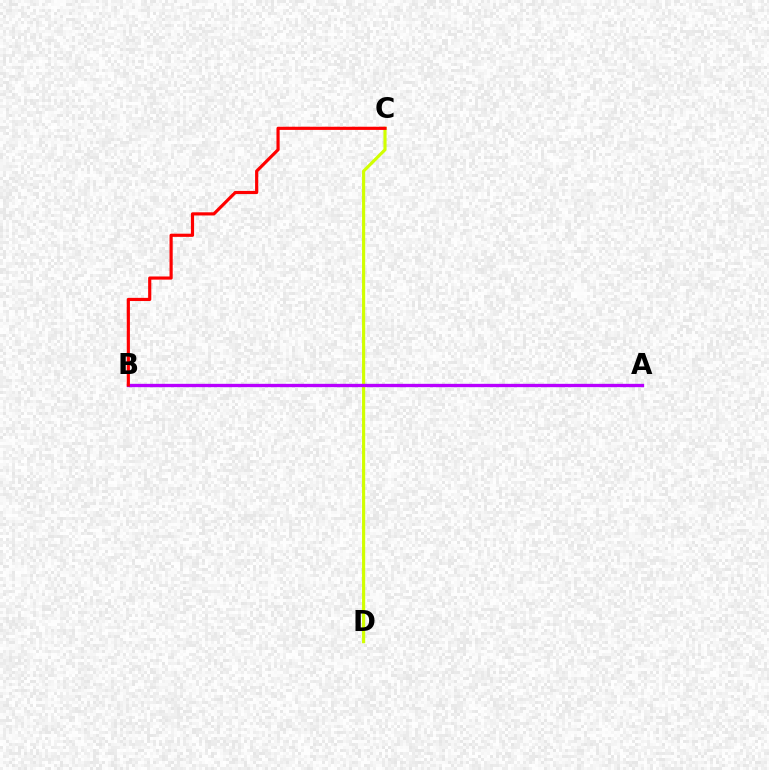{('C', 'D'): [{'color': '#d1ff00', 'line_style': 'solid', 'thickness': 2.26}], ('A', 'B'): [{'color': '#00ff5c', 'line_style': 'dotted', 'thickness': 1.98}, {'color': '#0074ff', 'line_style': 'solid', 'thickness': 2.2}, {'color': '#b900ff', 'line_style': 'solid', 'thickness': 2.36}], ('B', 'C'): [{'color': '#ff0000', 'line_style': 'solid', 'thickness': 2.28}]}